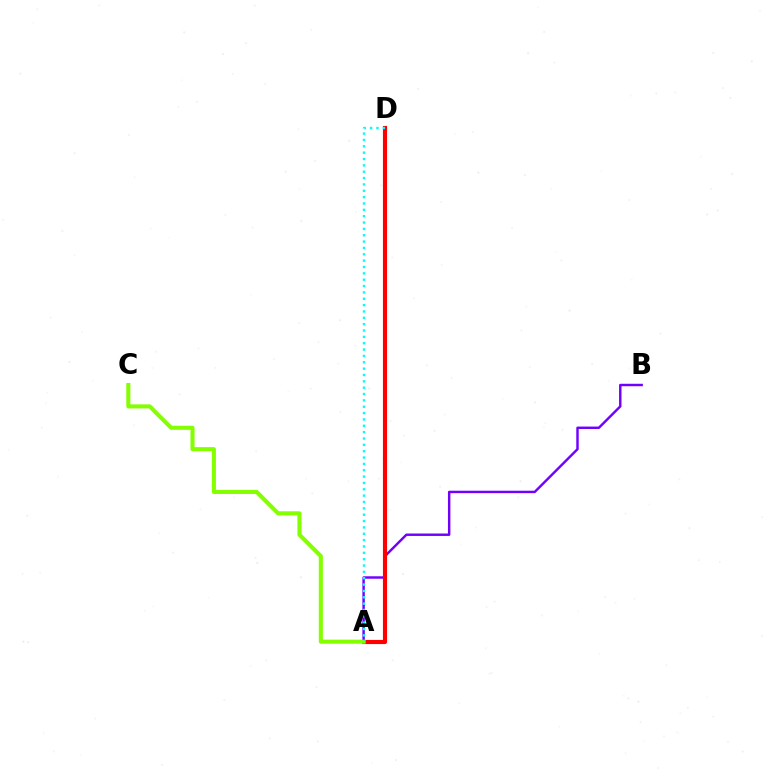{('A', 'B'): [{'color': '#7200ff', 'line_style': 'solid', 'thickness': 1.76}], ('A', 'D'): [{'color': '#ff0000', 'line_style': 'solid', 'thickness': 2.98}, {'color': '#00fff6', 'line_style': 'dotted', 'thickness': 1.73}], ('A', 'C'): [{'color': '#84ff00', 'line_style': 'solid', 'thickness': 2.93}]}